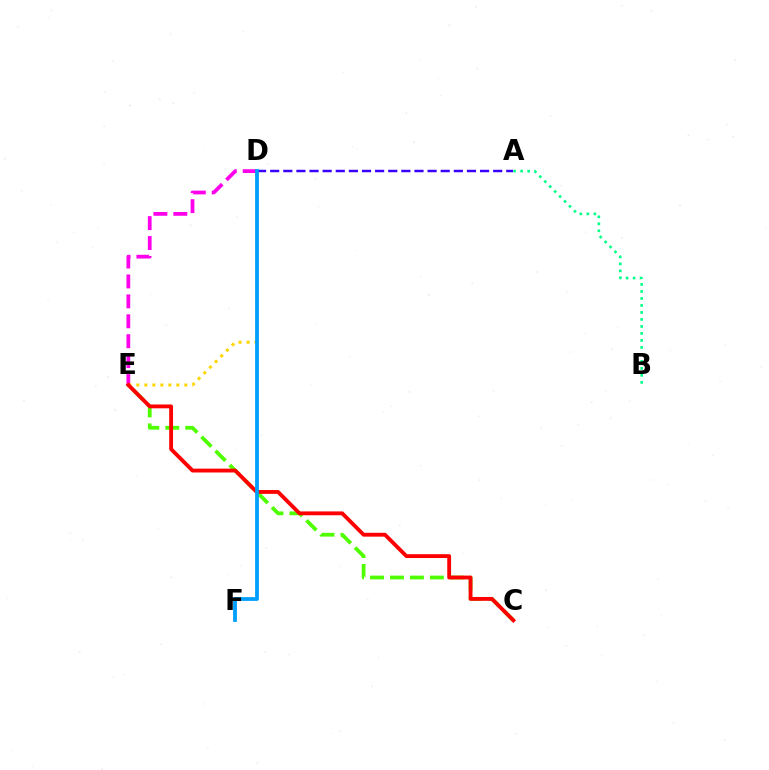{('A', 'D'): [{'color': '#3700ff', 'line_style': 'dashed', 'thickness': 1.78}], ('A', 'B'): [{'color': '#00ff86', 'line_style': 'dotted', 'thickness': 1.9}], ('C', 'E'): [{'color': '#4fff00', 'line_style': 'dashed', 'thickness': 2.71}, {'color': '#ff0000', 'line_style': 'solid', 'thickness': 2.77}], ('D', 'E'): [{'color': '#ff00ed', 'line_style': 'dashed', 'thickness': 2.71}, {'color': '#ffd500', 'line_style': 'dotted', 'thickness': 2.17}], ('D', 'F'): [{'color': '#009eff', 'line_style': 'solid', 'thickness': 2.73}]}